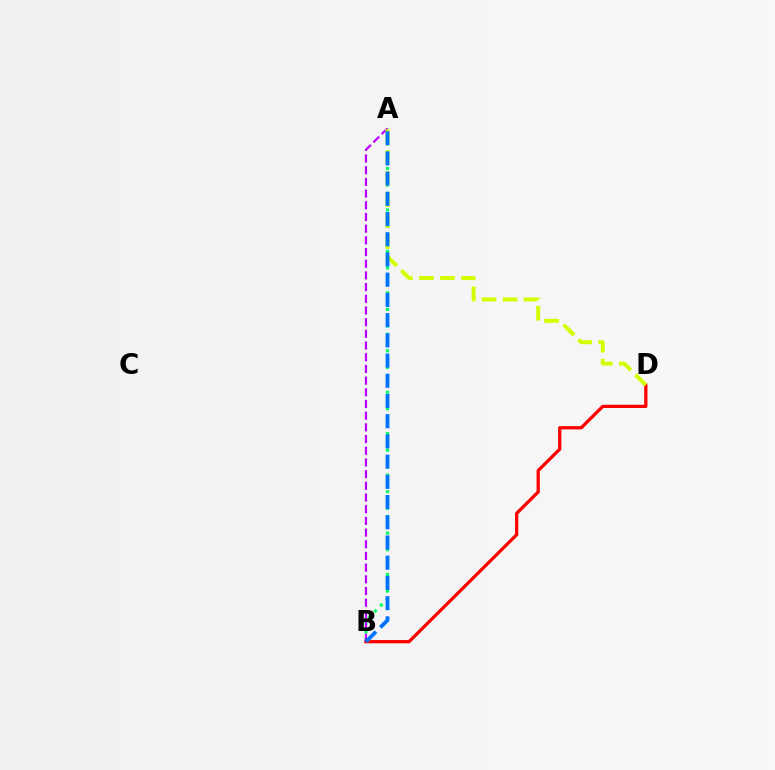{('A', 'B'): [{'color': '#00ff5c', 'line_style': 'dotted', 'thickness': 2.25}, {'color': '#b900ff', 'line_style': 'dashed', 'thickness': 1.59}, {'color': '#0074ff', 'line_style': 'dashed', 'thickness': 2.75}], ('B', 'D'): [{'color': '#ff0000', 'line_style': 'solid', 'thickness': 2.35}], ('A', 'D'): [{'color': '#d1ff00', 'line_style': 'dashed', 'thickness': 2.85}]}